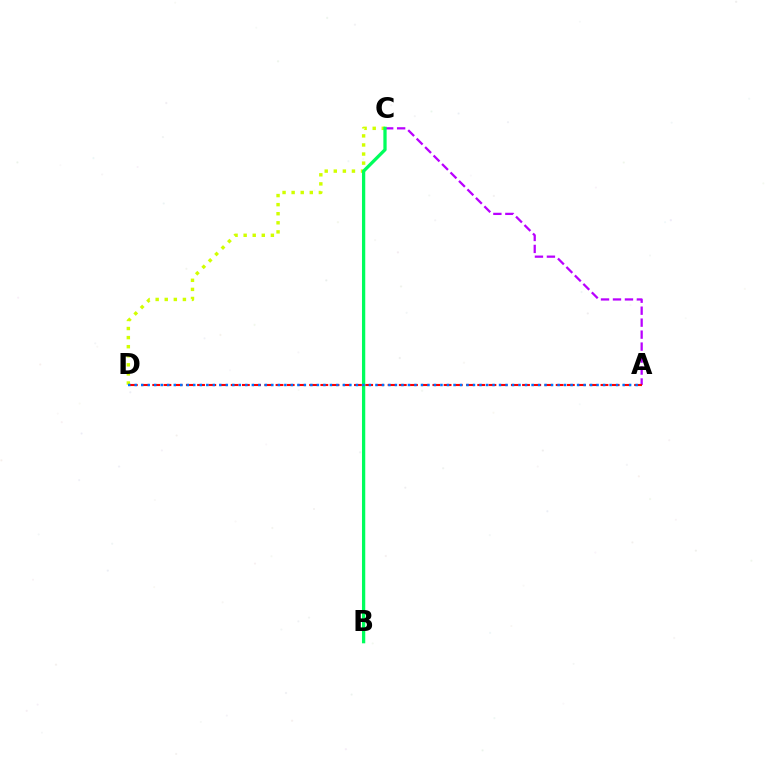{('A', 'C'): [{'color': '#b900ff', 'line_style': 'dashed', 'thickness': 1.63}], ('C', 'D'): [{'color': '#d1ff00', 'line_style': 'dotted', 'thickness': 2.47}], ('A', 'D'): [{'color': '#ff0000', 'line_style': 'dashed', 'thickness': 1.52}, {'color': '#0074ff', 'line_style': 'dotted', 'thickness': 1.77}], ('B', 'C'): [{'color': '#00ff5c', 'line_style': 'solid', 'thickness': 2.36}]}